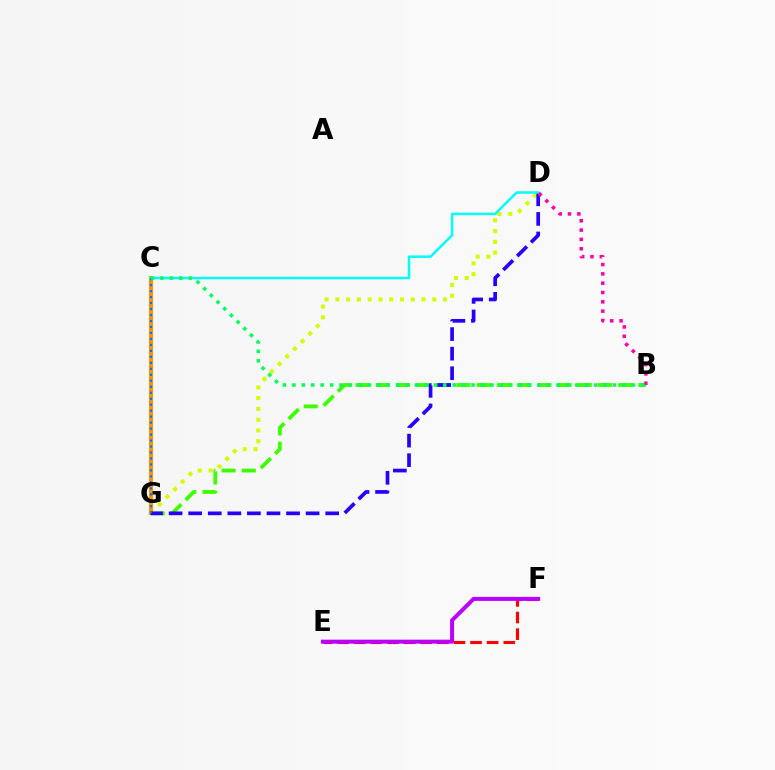{('B', 'G'): [{'color': '#3dff00', 'line_style': 'dashed', 'thickness': 2.74}], ('D', 'G'): [{'color': '#d1ff00', 'line_style': 'dotted', 'thickness': 2.93}, {'color': '#2500ff', 'line_style': 'dashed', 'thickness': 2.66}], ('E', 'F'): [{'color': '#ff0000', 'line_style': 'dashed', 'thickness': 2.26}, {'color': '#b900ff', 'line_style': 'solid', 'thickness': 2.87}], ('C', 'G'): [{'color': '#ff9400', 'line_style': 'solid', 'thickness': 2.94}, {'color': '#0074ff', 'line_style': 'dotted', 'thickness': 1.62}], ('C', 'D'): [{'color': '#00fff6', 'line_style': 'solid', 'thickness': 1.8}], ('B', 'D'): [{'color': '#ff00ac', 'line_style': 'dotted', 'thickness': 2.53}], ('B', 'C'): [{'color': '#00ff5c', 'line_style': 'dotted', 'thickness': 2.56}]}